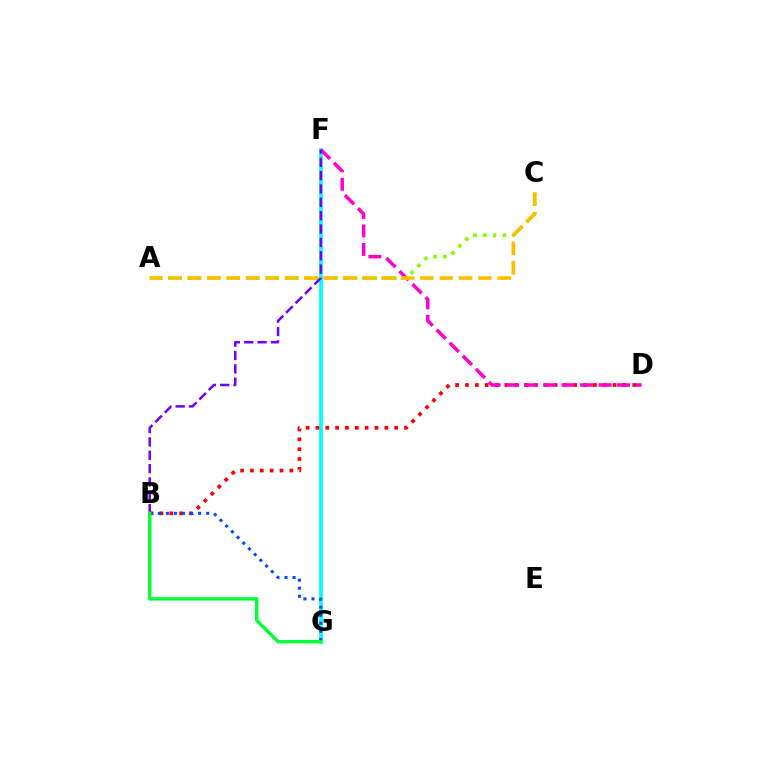{('F', 'G'): [{'color': '#00fff6', 'line_style': 'solid', 'thickness': 2.68}], ('B', 'D'): [{'color': '#ff0000', 'line_style': 'dotted', 'thickness': 2.67}], ('D', 'F'): [{'color': '#ff00cf', 'line_style': 'dashed', 'thickness': 2.51}], ('A', 'C'): [{'color': '#84ff00', 'line_style': 'dotted', 'thickness': 2.66}, {'color': '#ffbd00', 'line_style': 'dashed', 'thickness': 2.63}], ('B', 'G'): [{'color': '#004bff', 'line_style': 'dotted', 'thickness': 2.19}, {'color': '#00ff39', 'line_style': 'solid', 'thickness': 2.43}], ('B', 'F'): [{'color': '#7200ff', 'line_style': 'dashed', 'thickness': 1.81}]}